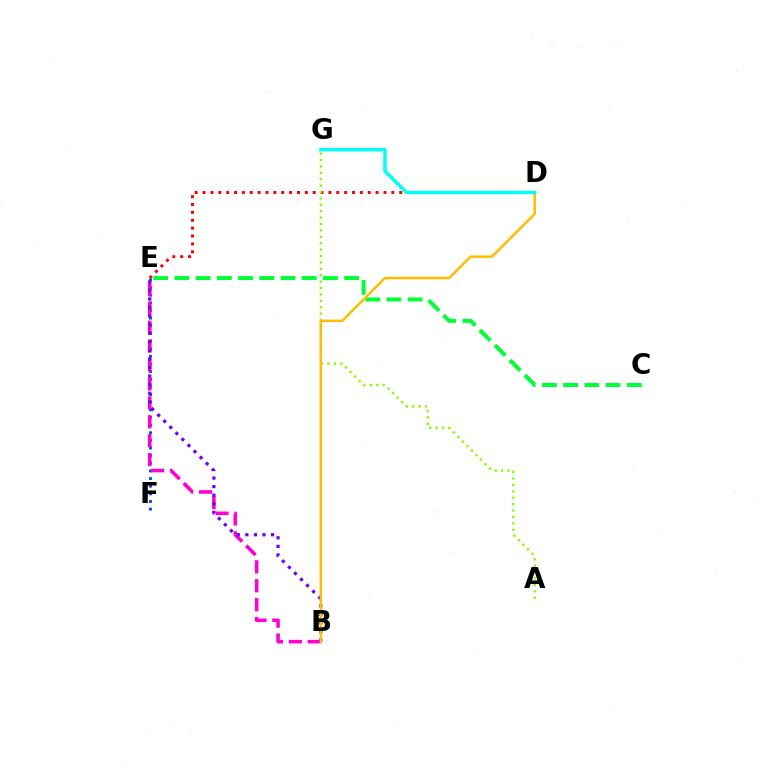{('D', 'E'): [{'color': '#ff0000', 'line_style': 'dotted', 'thickness': 2.14}], ('C', 'E'): [{'color': '#00ff39', 'line_style': 'dashed', 'thickness': 2.88}], ('E', 'F'): [{'color': '#004bff', 'line_style': 'dotted', 'thickness': 2.08}], ('A', 'G'): [{'color': '#84ff00', 'line_style': 'dotted', 'thickness': 1.74}], ('B', 'E'): [{'color': '#ff00cf', 'line_style': 'dashed', 'thickness': 2.57}, {'color': '#7200ff', 'line_style': 'dotted', 'thickness': 2.33}], ('B', 'D'): [{'color': '#ffbd00', 'line_style': 'solid', 'thickness': 1.79}], ('D', 'G'): [{'color': '#00fff6', 'line_style': 'solid', 'thickness': 2.49}]}